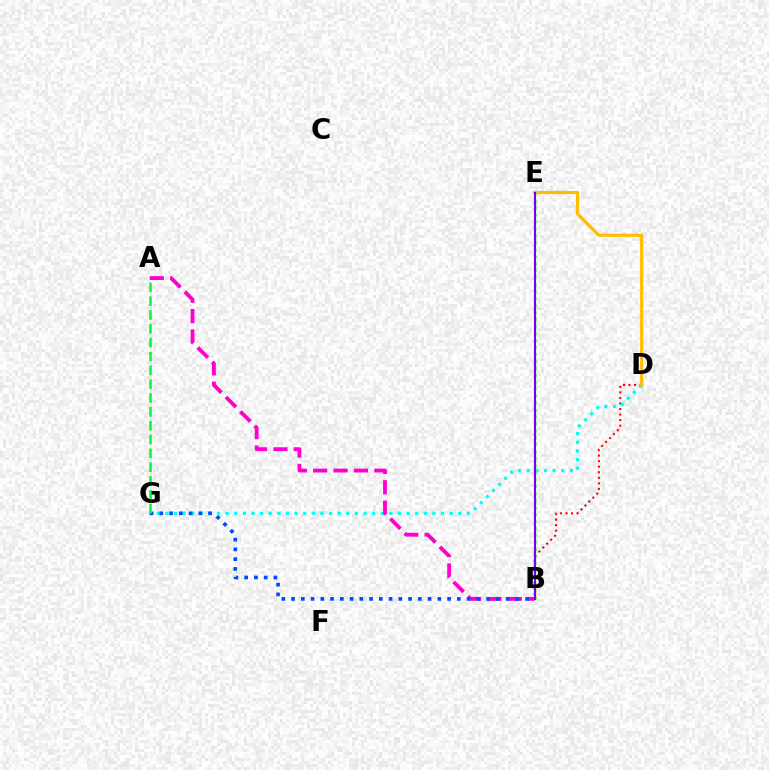{('B', 'D'): [{'color': '#ff0000', 'line_style': 'dotted', 'thickness': 1.51}], ('B', 'E'): [{'color': '#84ff00', 'line_style': 'dotted', 'thickness': 1.89}, {'color': '#7200ff', 'line_style': 'solid', 'thickness': 1.53}], ('D', 'G'): [{'color': '#00fff6', 'line_style': 'dotted', 'thickness': 2.34}], ('A', 'B'): [{'color': '#ff00cf', 'line_style': 'dashed', 'thickness': 2.77}], ('B', 'G'): [{'color': '#004bff', 'line_style': 'dotted', 'thickness': 2.65}], ('D', 'E'): [{'color': '#ffbd00', 'line_style': 'solid', 'thickness': 2.28}], ('A', 'G'): [{'color': '#00ff39', 'line_style': 'dashed', 'thickness': 1.88}]}